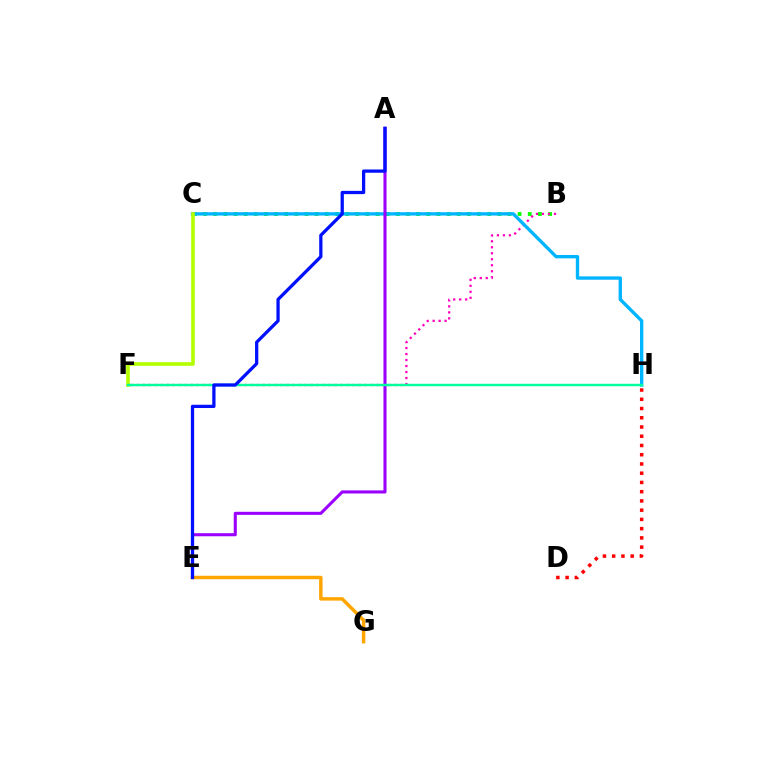{('B', 'C'): [{'color': '#08ff00', 'line_style': 'dotted', 'thickness': 2.76}], ('B', 'F'): [{'color': '#ff00bd', 'line_style': 'dotted', 'thickness': 1.63}], ('C', 'H'): [{'color': '#00b5ff', 'line_style': 'solid', 'thickness': 2.41}], ('E', 'G'): [{'color': '#ffa500', 'line_style': 'solid', 'thickness': 2.49}], ('A', 'E'): [{'color': '#9b00ff', 'line_style': 'solid', 'thickness': 2.22}, {'color': '#0010ff', 'line_style': 'solid', 'thickness': 2.35}], ('C', 'F'): [{'color': '#b3ff00', 'line_style': 'solid', 'thickness': 2.63}], ('F', 'H'): [{'color': '#00ff9d', 'line_style': 'solid', 'thickness': 1.75}], ('D', 'H'): [{'color': '#ff0000', 'line_style': 'dotted', 'thickness': 2.51}]}